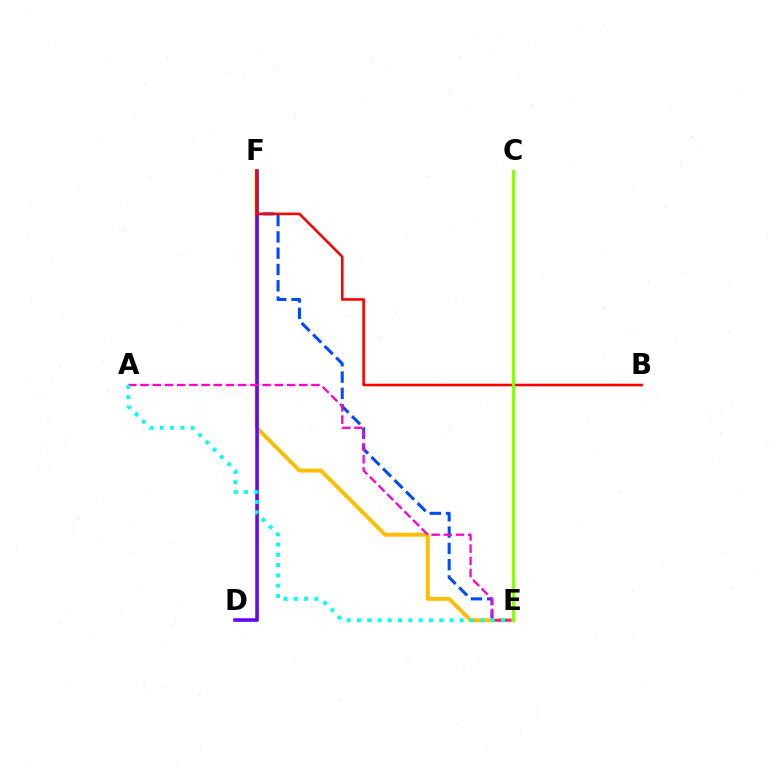{('E', 'F'): [{'color': '#004bff', 'line_style': 'dashed', 'thickness': 2.21}, {'color': '#ffbd00', 'line_style': 'solid', 'thickness': 2.81}], ('D', 'F'): [{'color': '#00ff39', 'line_style': 'solid', 'thickness': 1.92}, {'color': '#7200ff', 'line_style': 'solid', 'thickness': 2.54}], ('B', 'F'): [{'color': '#ff0000', 'line_style': 'solid', 'thickness': 1.87}], ('A', 'E'): [{'color': '#ff00cf', 'line_style': 'dashed', 'thickness': 1.66}, {'color': '#00fff6', 'line_style': 'dotted', 'thickness': 2.8}], ('C', 'E'): [{'color': '#84ff00', 'line_style': 'solid', 'thickness': 2.05}]}